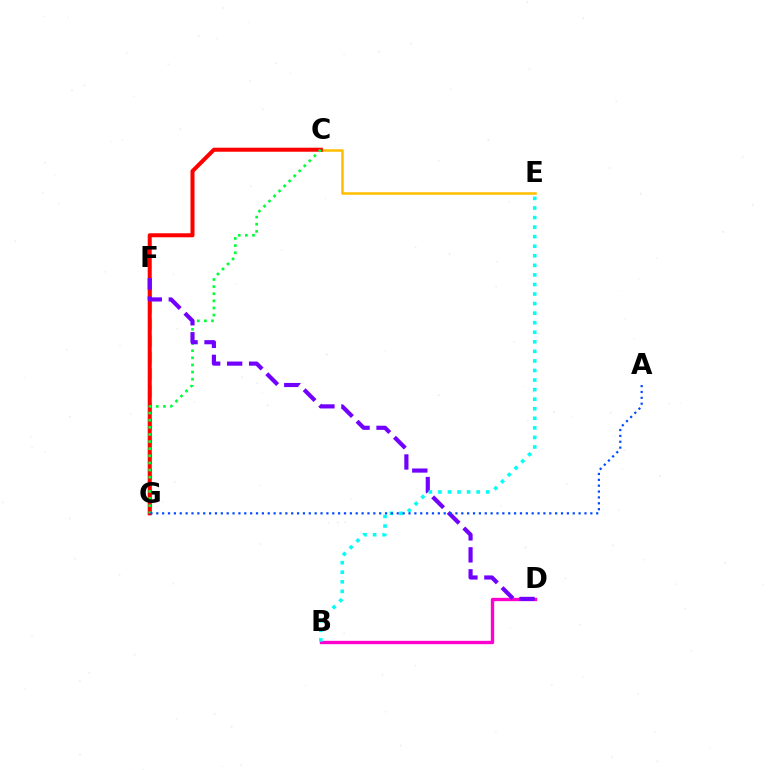{('B', 'D'): [{'color': '#ff00cf', 'line_style': 'solid', 'thickness': 2.41}], ('F', 'G'): [{'color': '#84ff00', 'line_style': 'dashed', 'thickness': 2.26}], ('C', 'E'): [{'color': '#ffbd00', 'line_style': 'solid', 'thickness': 1.83}], ('C', 'G'): [{'color': '#ff0000', 'line_style': 'solid', 'thickness': 2.9}, {'color': '#00ff39', 'line_style': 'dotted', 'thickness': 1.94}], ('D', 'F'): [{'color': '#7200ff', 'line_style': 'dashed', 'thickness': 2.99}], ('B', 'E'): [{'color': '#00fff6', 'line_style': 'dotted', 'thickness': 2.6}], ('A', 'G'): [{'color': '#004bff', 'line_style': 'dotted', 'thickness': 1.59}]}